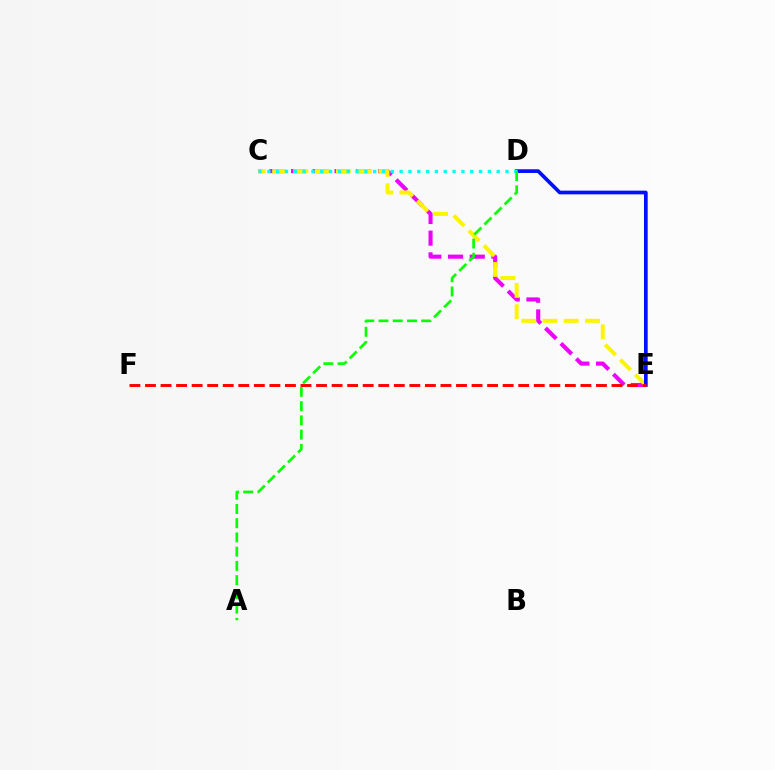{('C', 'E'): [{'color': '#ee00ff', 'line_style': 'dashed', 'thickness': 2.95}, {'color': '#fcf500', 'line_style': 'dashed', 'thickness': 2.89}], ('D', 'E'): [{'color': '#0010ff', 'line_style': 'solid', 'thickness': 2.67}], ('E', 'F'): [{'color': '#ff0000', 'line_style': 'dashed', 'thickness': 2.11}], ('C', 'D'): [{'color': '#00fff6', 'line_style': 'dotted', 'thickness': 2.4}], ('A', 'D'): [{'color': '#08ff00', 'line_style': 'dashed', 'thickness': 1.93}]}